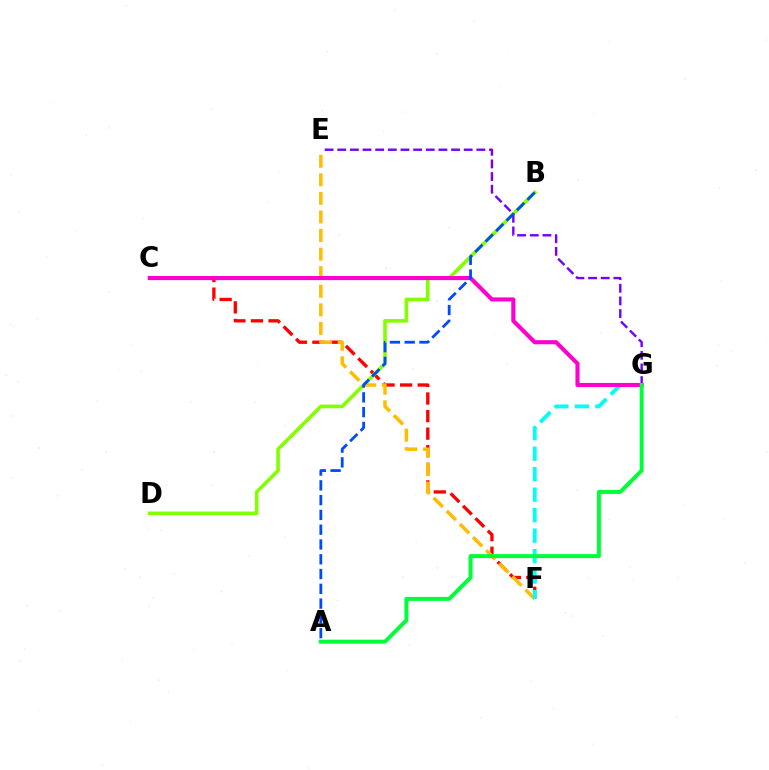{('C', 'F'): [{'color': '#ff0000', 'line_style': 'dashed', 'thickness': 2.39}], ('B', 'D'): [{'color': '#84ff00', 'line_style': 'solid', 'thickness': 2.6}], ('E', 'F'): [{'color': '#ffbd00', 'line_style': 'dashed', 'thickness': 2.52}], ('E', 'G'): [{'color': '#7200ff', 'line_style': 'dashed', 'thickness': 1.72}], ('F', 'G'): [{'color': '#00fff6', 'line_style': 'dashed', 'thickness': 2.78}], ('C', 'G'): [{'color': '#ff00cf', 'line_style': 'solid', 'thickness': 2.96}], ('A', 'G'): [{'color': '#00ff39', 'line_style': 'solid', 'thickness': 2.86}], ('A', 'B'): [{'color': '#004bff', 'line_style': 'dashed', 'thickness': 2.01}]}